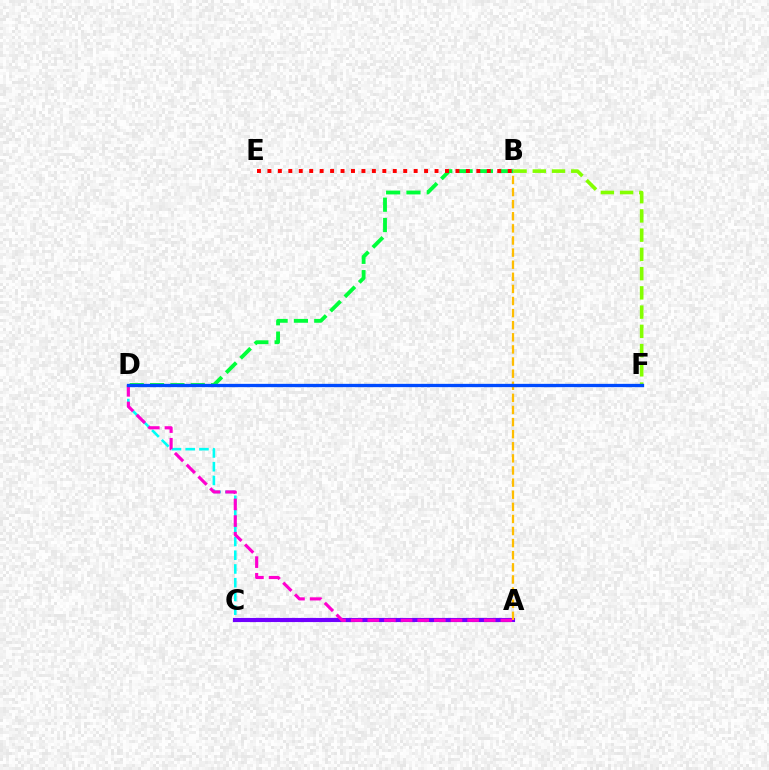{('C', 'D'): [{'color': '#00fff6', 'line_style': 'dashed', 'thickness': 1.87}], ('A', 'C'): [{'color': '#7200ff', 'line_style': 'solid', 'thickness': 2.98}], ('B', 'F'): [{'color': '#84ff00', 'line_style': 'dashed', 'thickness': 2.61}], ('A', 'B'): [{'color': '#ffbd00', 'line_style': 'dashed', 'thickness': 1.64}], ('B', 'D'): [{'color': '#00ff39', 'line_style': 'dashed', 'thickness': 2.76}], ('A', 'D'): [{'color': '#ff00cf', 'line_style': 'dashed', 'thickness': 2.26}], ('B', 'E'): [{'color': '#ff0000', 'line_style': 'dotted', 'thickness': 2.84}], ('D', 'F'): [{'color': '#004bff', 'line_style': 'solid', 'thickness': 2.37}]}